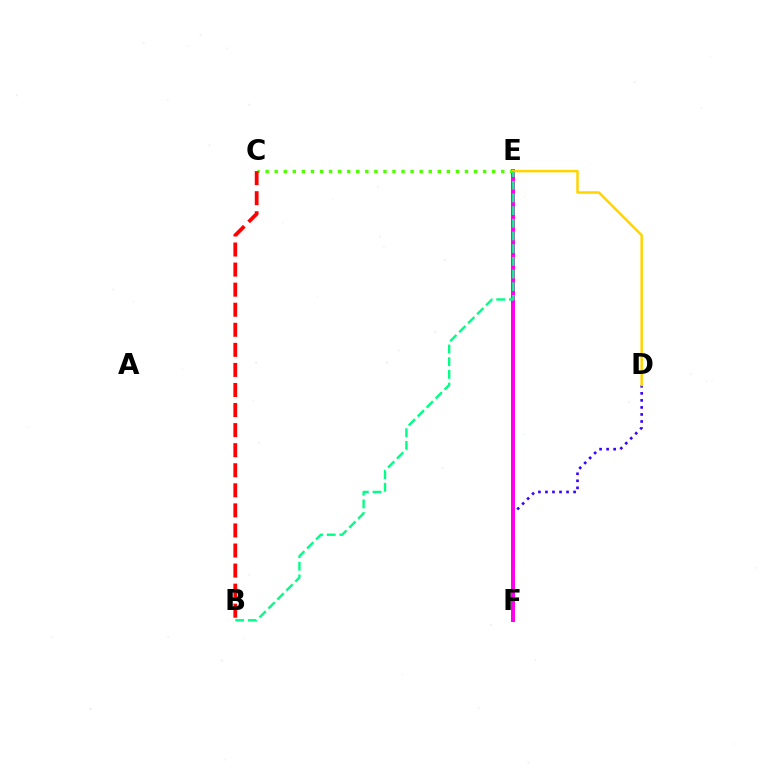{('E', 'F'): [{'color': '#009eff', 'line_style': 'dashed', 'thickness': 1.54}, {'color': '#ff00ed', 'line_style': 'solid', 'thickness': 2.86}], ('D', 'F'): [{'color': '#3700ff', 'line_style': 'dotted', 'thickness': 1.91}], ('C', 'E'): [{'color': '#4fff00', 'line_style': 'dotted', 'thickness': 2.46}], ('B', 'C'): [{'color': '#ff0000', 'line_style': 'dashed', 'thickness': 2.73}], ('D', 'E'): [{'color': '#ffd500', 'line_style': 'solid', 'thickness': 1.8}], ('B', 'E'): [{'color': '#00ff86', 'line_style': 'dashed', 'thickness': 1.72}]}